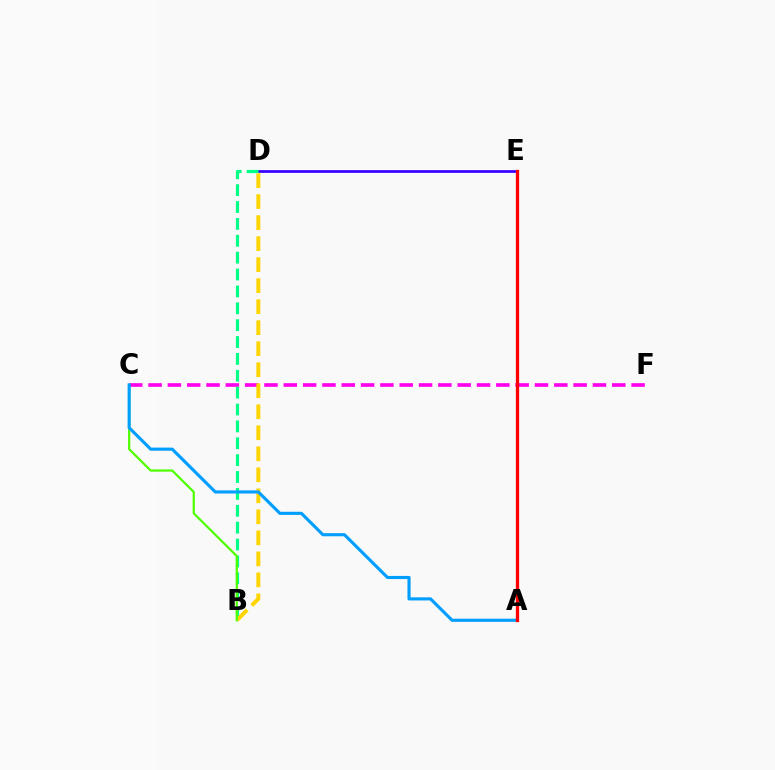{('D', 'E'): [{'color': '#3700ff', 'line_style': 'solid', 'thickness': 1.95}], ('C', 'F'): [{'color': '#ff00ed', 'line_style': 'dashed', 'thickness': 2.62}], ('B', 'D'): [{'color': '#00ff86', 'line_style': 'dashed', 'thickness': 2.29}, {'color': '#ffd500', 'line_style': 'dashed', 'thickness': 2.85}], ('B', 'C'): [{'color': '#4fff00', 'line_style': 'solid', 'thickness': 1.6}], ('A', 'C'): [{'color': '#009eff', 'line_style': 'solid', 'thickness': 2.25}], ('A', 'E'): [{'color': '#ff0000', 'line_style': 'solid', 'thickness': 2.36}]}